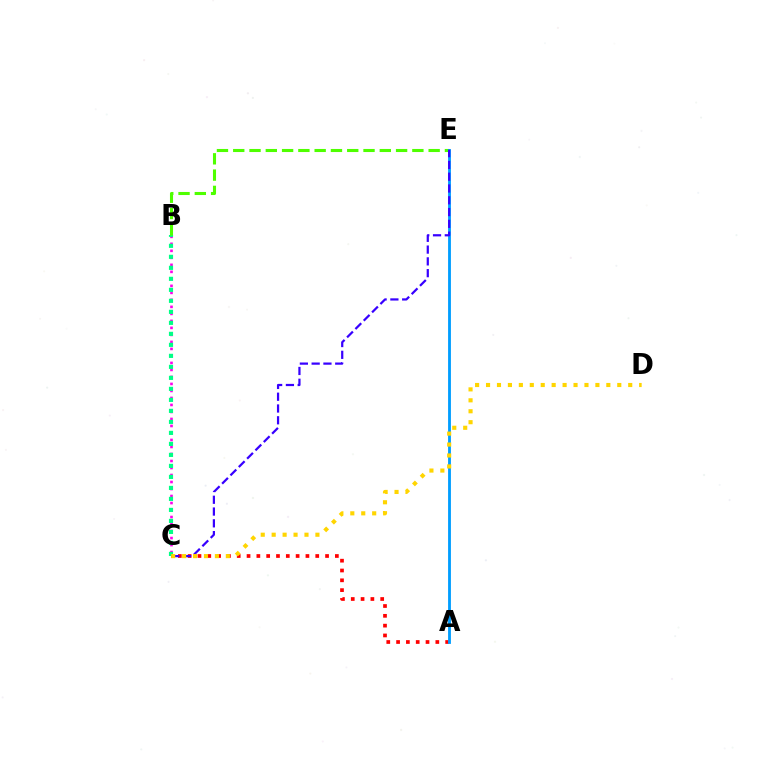{('B', 'C'): [{'color': '#ff00ed', 'line_style': 'dotted', 'thickness': 1.9}, {'color': '#00ff86', 'line_style': 'dotted', 'thickness': 2.99}], ('A', 'C'): [{'color': '#ff0000', 'line_style': 'dotted', 'thickness': 2.67}], ('B', 'E'): [{'color': '#4fff00', 'line_style': 'dashed', 'thickness': 2.21}], ('A', 'E'): [{'color': '#009eff', 'line_style': 'solid', 'thickness': 2.04}], ('C', 'E'): [{'color': '#3700ff', 'line_style': 'dashed', 'thickness': 1.6}], ('C', 'D'): [{'color': '#ffd500', 'line_style': 'dotted', 'thickness': 2.97}]}